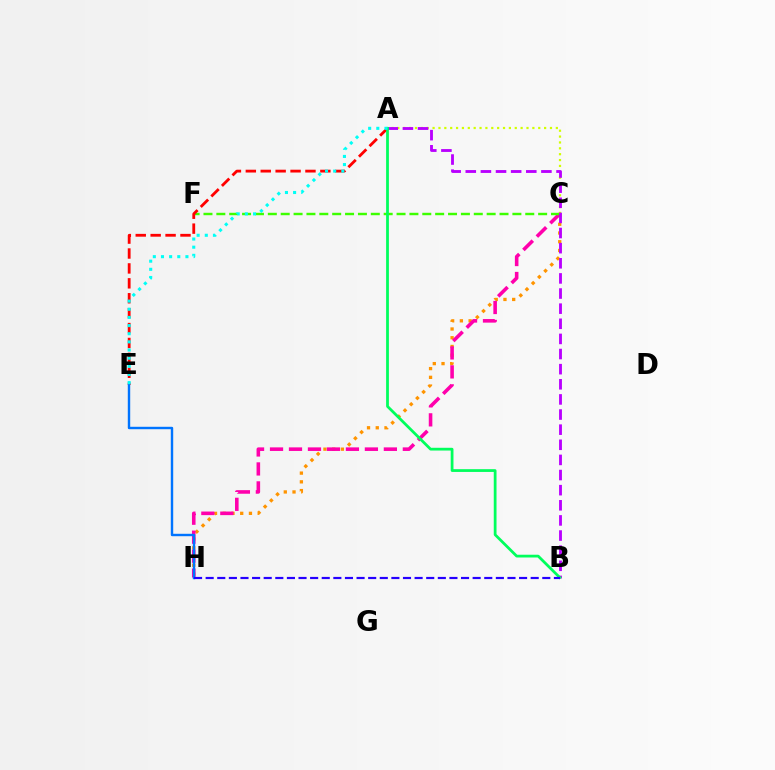{('C', 'H'): [{'color': '#ff9400', 'line_style': 'dotted', 'thickness': 2.37}, {'color': '#ff00ac', 'line_style': 'dashed', 'thickness': 2.58}], ('C', 'F'): [{'color': '#3dff00', 'line_style': 'dashed', 'thickness': 1.75}], ('A', 'E'): [{'color': '#ff0000', 'line_style': 'dashed', 'thickness': 2.03}, {'color': '#00fff6', 'line_style': 'dotted', 'thickness': 2.21}], ('A', 'C'): [{'color': '#d1ff00', 'line_style': 'dotted', 'thickness': 1.59}], ('E', 'H'): [{'color': '#0074ff', 'line_style': 'solid', 'thickness': 1.74}], ('A', 'B'): [{'color': '#b900ff', 'line_style': 'dashed', 'thickness': 2.05}, {'color': '#00ff5c', 'line_style': 'solid', 'thickness': 1.99}], ('B', 'H'): [{'color': '#2500ff', 'line_style': 'dashed', 'thickness': 1.58}]}